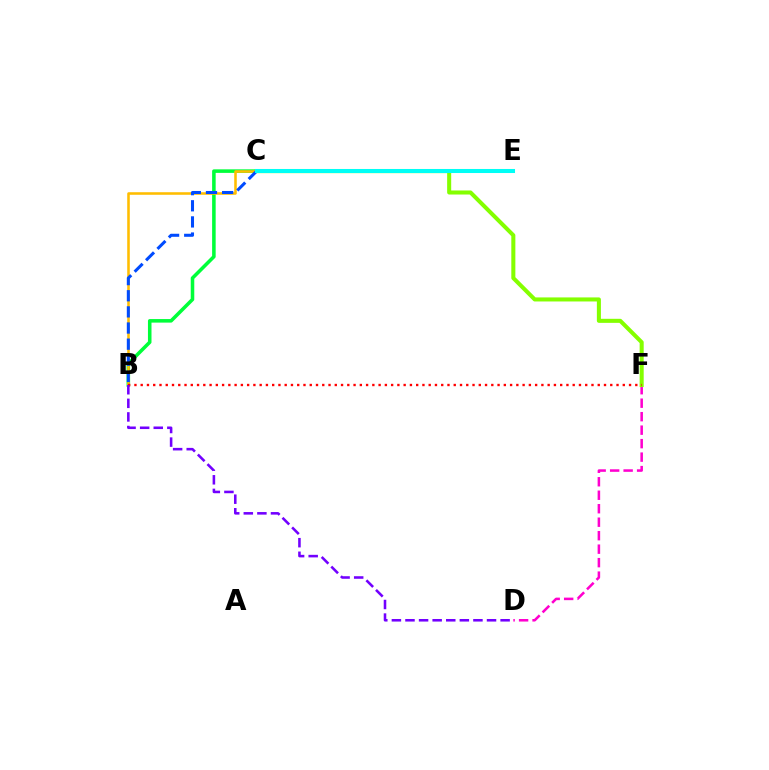{('D', 'F'): [{'color': '#ff00cf', 'line_style': 'dashed', 'thickness': 1.83}], ('B', 'C'): [{'color': '#00ff39', 'line_style': 'solid', 'thickness': 2.56}, {'color': '#ffbd00', 'line_style': 'solid', 'thickness': 1.84}, {'color': '#004bff', 'line_style': 'dashed', 'thickness': 2.19}], ('C', 'F'): [{'color': '#84ff00', 'line_style': 'solid', 'thickness': 2.92}], ('B', 'F'): [{'color': '#ff0000', 'line_style': 'dotted', 'thickness': 1.7}], ('B', 'D'): [{'color': '#7200ff', 'line_style': 'dashed', 'thickness': 1.85}], ('C', 'E'): [{'color': '#00fff6', 'line_style': 'solid', 'thickness': 2.91}]}